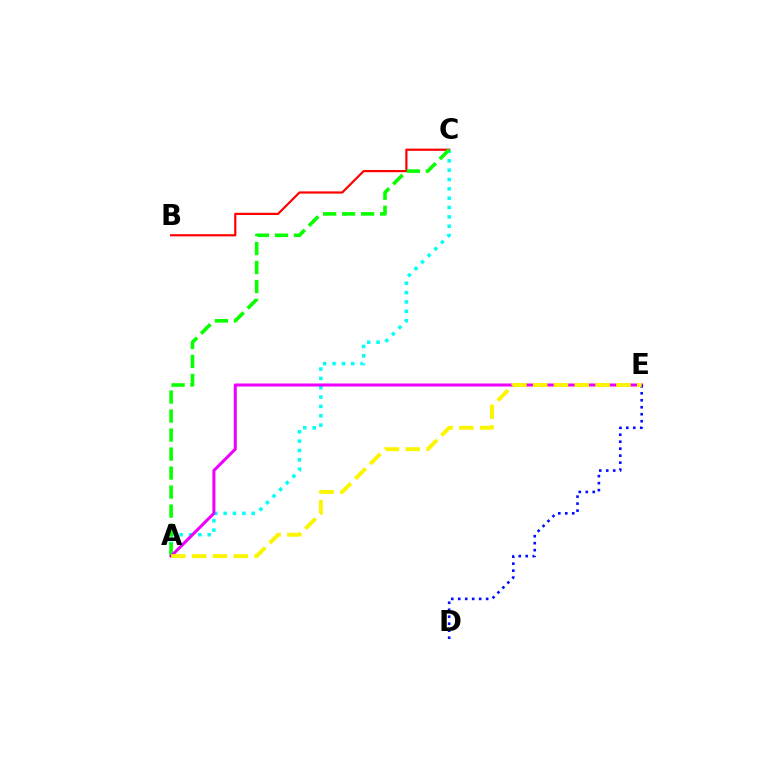{('B', 'C'): [{'color': '#ff0000', 'line_style': 'solid', 'thickness': 1.58}], ('A', 'C'): [{'color': '#00fff6', 'line_style': 'dotted', 'thickness': 2.54}, {'color': '#08ff00', 'line_style': 'dashed', 'thickness': 2.58}], ('A', 'E'): [{'color': '#ee00ff', 'line_style': 'solid', 'thickness': 2.19}, {'color': '#fcf500', 'line_style': 'dashed', 'thickness': 2.83}], ('D', 'E'): [{'color': '#0010ff', 'line_style': 'dotted', 'thickness': 1.9}]}